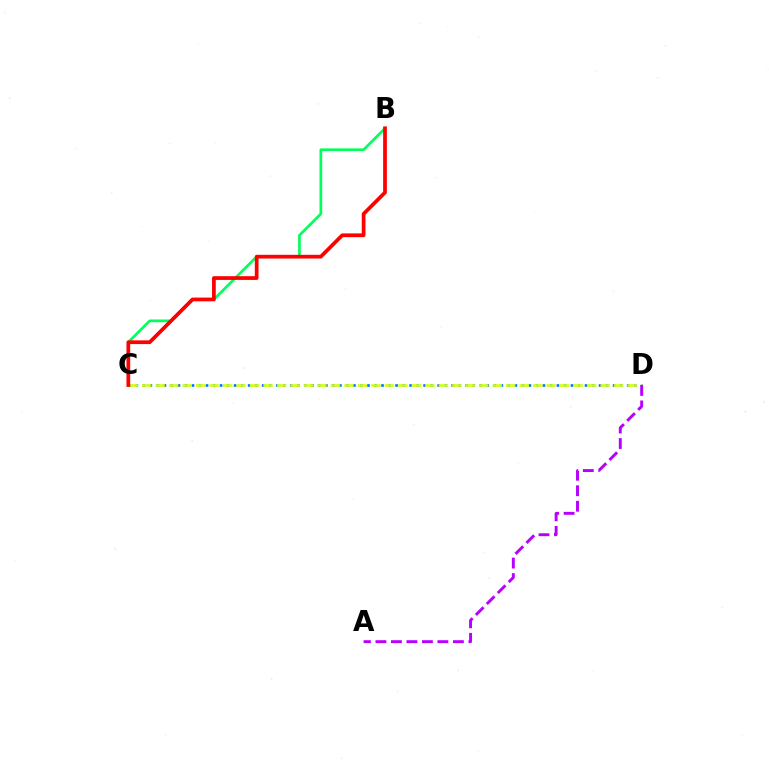{('B', 'C'): [{'color': '#00ff5c', 'line_style': 'solid', 'thickness': 1.94}, {'color': '#ff0000', 'line_style': 'solid', 'thickness': 2.69}], ('C', 'D'): [{'color': '#0074ff', 'line_style': 'dotted', 'thickness': 1.91}, {'color': '#d1ff00', 'line_style': 'dashed', 'thickness': 1.83}], ('A', 'D'): [{'color': '#b900ff', 'line_style': 'dashed', 'thickness': 2.1}]}